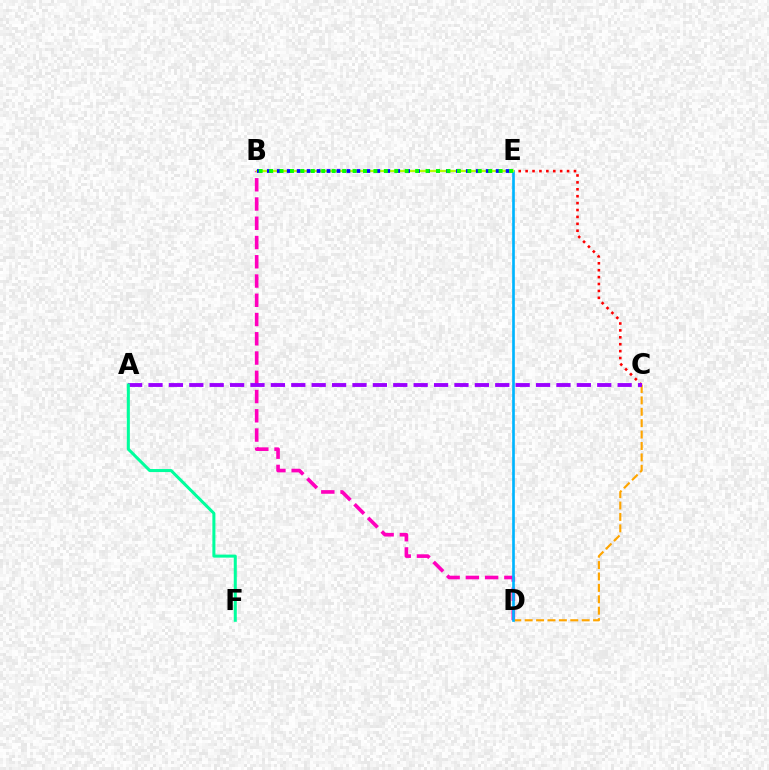{('B', 'D'): [{'color': '#ff00bd', 'line_style': 'dashed', 'thickness': 2.62}], ('C', 'E'): [{'color': '#ff0000', 'line_style': 'dotted', 'thickness': 1.88}], ('C', 'D'): [{'color': '#ffa500', 'line_style': 'dashed', 'thickness': 1.55}], ('D', 'E'): [{'color': '#00b5ff', 'line_style': 'solid', 'thickness': 1.92}], ('B', 'E'): [{'color': '#b3ff00', 'line_style': 'solid', 'thickness': 1.66}, {'color': '#0010ff', 'line_style': 'dotted', 'thickness': 2.7}, {'color': '#08ff00', 'line_style': 'dotted', 'thickness': 2.83}], ('A', 'C'): [{'color': '#9b00ff', 'line_style': 'dashed', 'thickness': 2.77}], ('A', 'F'): [{'color': '#00ff9d', 'line_style': 'solid', 'thickness': 2.18}]}